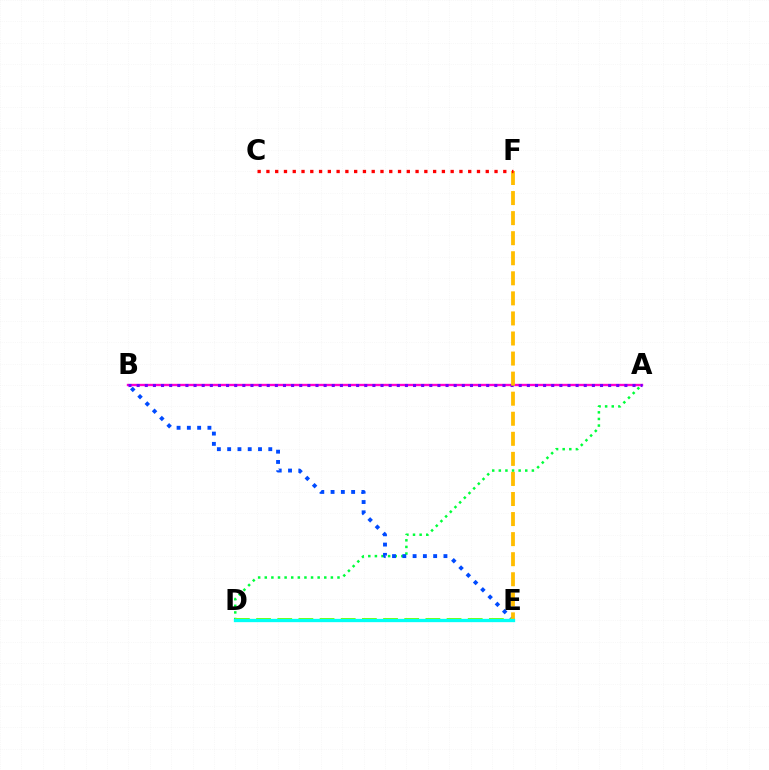{('A', 'D'): [{'color': '#00ff39', 'line_style': 'dotted', 'thickness': 1.8}], ('A', 'B'): [{'color': '#ff00cf', 'line_style': 'solid', 'thickness': 1.7}, {'color': '#7200ff', 'line_style': 'dotted', 'thickness': 2.21}], ('B', 'E'): [{'color': '#004bff', 'line_style': 'dotted', 'thickness': 2.79}], ('D', 'E'): [{'color': '#84ff00', 'line_style': 'dashed', 'thickness': 2.88}, {'color': '#00fff6', 'line_style': 'solid', 'thickness': 2.39}], ('E', 'F'): [{'color': '#ffbd00', 'line_style': 'dashed', 'thickness': 2.73}], ('C', 'F'): [{'color': '#ff0000', 'line_style': 'dotted', 'thickness': 2.38}]}